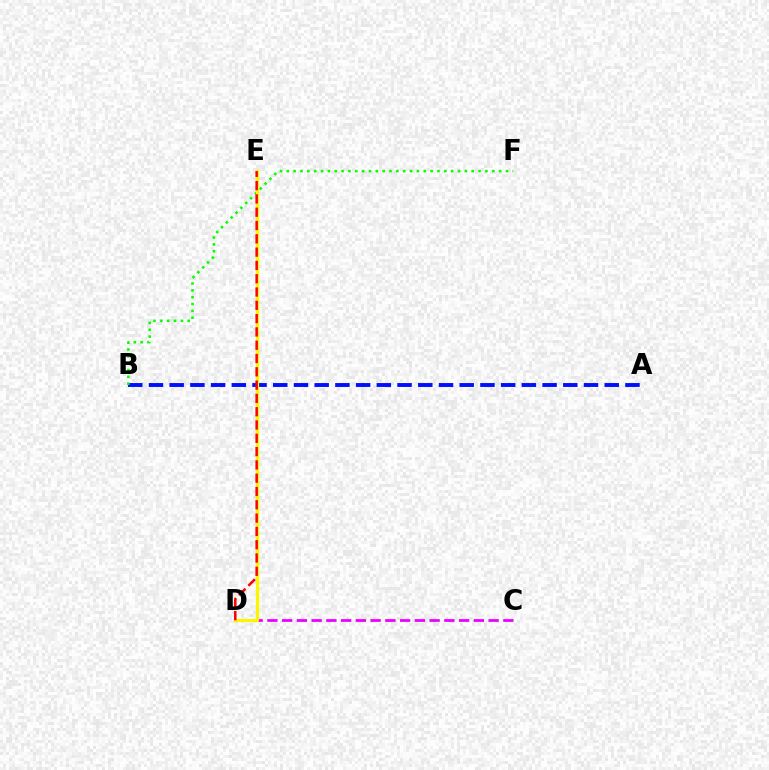{('D', 'E'): [{'color': '#00fff6', 'line_style': 'solid', 'thickness': 2.1}, {'color': '#fcf500', 'line_style': 'solid', 'thickness': 2.32}, {'color': '#ff0000', 'line_style': 'dashed', 'thickness': 1.81}], ('C', 'D'): [{'color': '#ee00ff', 'line_style': 'dashed', 'thickness': 2.0}], ('A', 'B'): [{'color': '#0010ff', 'line_style': 'dashed', 'thickness': 2.81}], ('B', 'F'): [{'color': '#08ff00', 'line_style': 'dotted', 'thickness': 1.86}]}